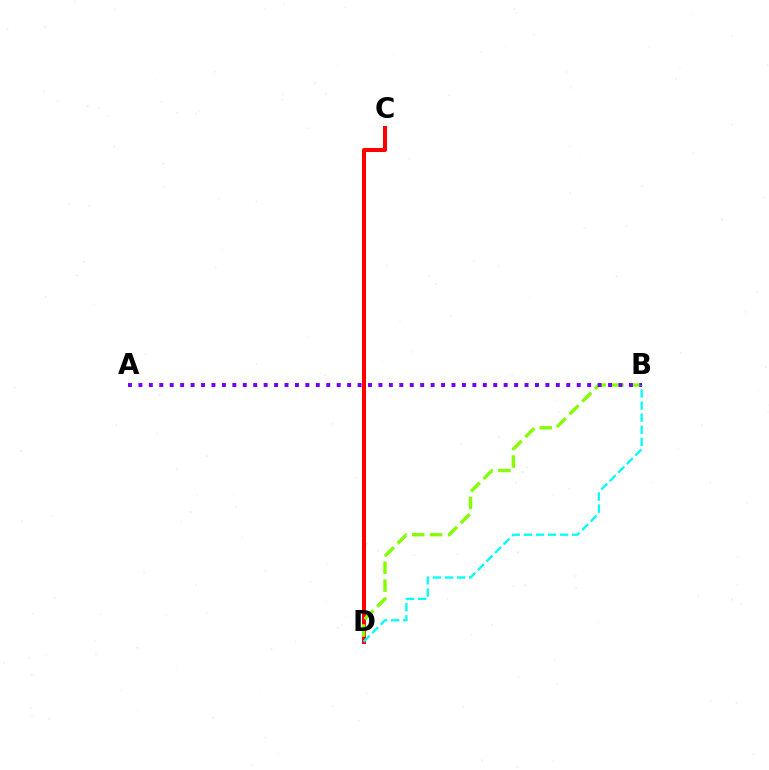{('C', 'D'): [{'color': '#ff0000', 'line_style': 'solid', 'thickness': 2.9}], ('B', 'D'): [{'color': '#84ff00', 'line_style': 'dashed', 'thickness': 2.43}, {'color': '#00fff6', 'line_style': 'dashed', 'thickness': 1.64}], ('A', 'B'): [{'color': '#7200ff', 'line_style': 'dotted', 'thickness': 2.84}]}